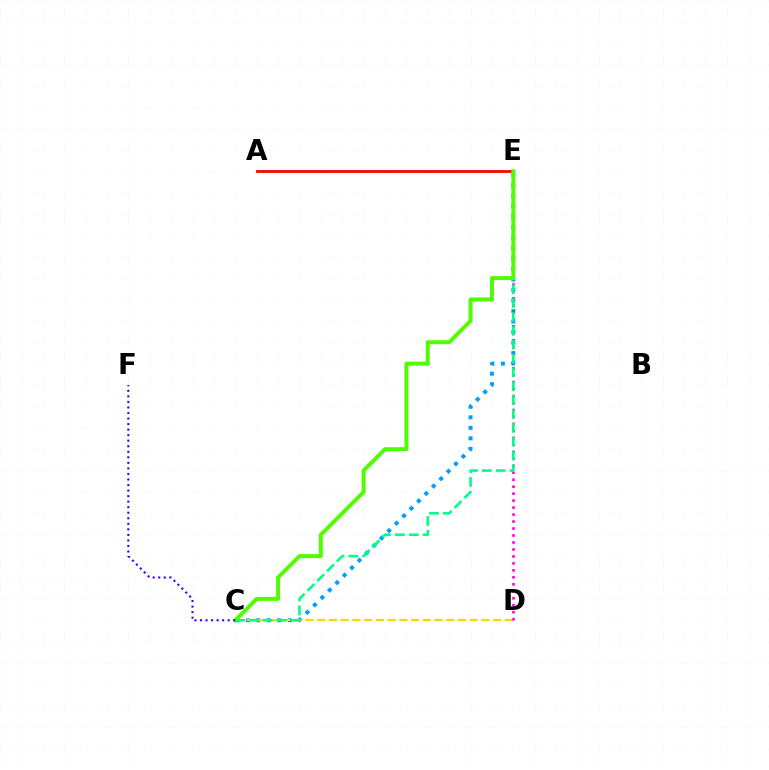{('C', 'E'): [{'color': '#009eff', 'line_style': 'dotted', 'thickness': 2.85}, {'color': '#00ff86', 'line_style': 'dashed', 'thickness': 1.88}, {'color': '#4fff00', 'line_style': 'solid', 'thickness': 2.85}], ('C', 'D'): [{'color': '#ffd500', 'line_style': 'dashed', 'thickness': 1.59}], ('A', 'E'): [{'color': '#ff0000', 'line_style': 'solid', 'thickness': 2.01}], ('D', 'E'): [{'color': '#ff00ed', 'line_style': 'dotted', 'thickness': 1.89}], ('C', 'F'): [{'color': '#3700ff', 'line_style': 'dotted', 'thickness': 1.51}]}